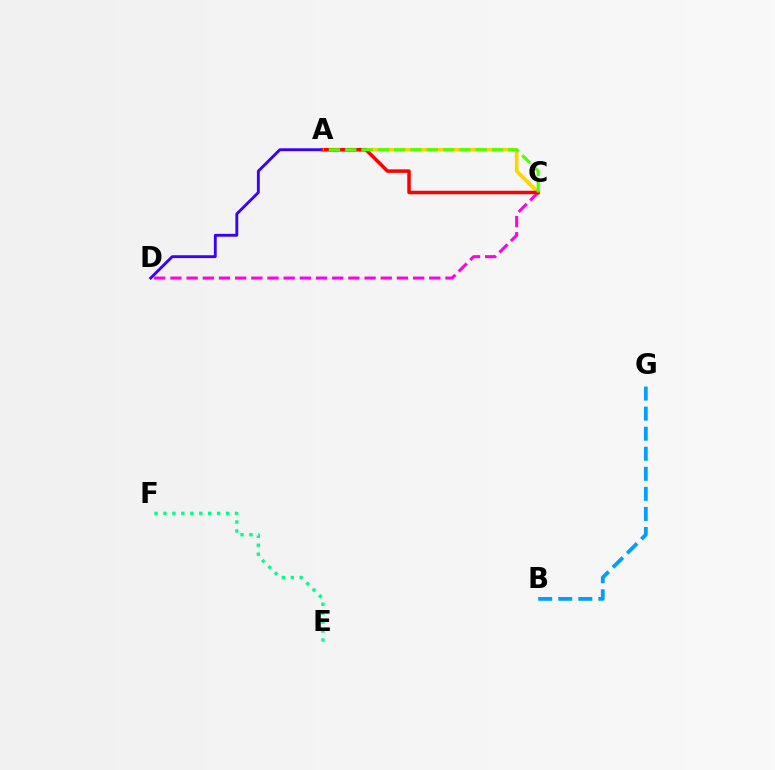{('A', 'C'): [{'color': '#ffd500', 'line_style': 'solid', 'thickness': 2.64}, {'color': '#ff0000', 'line_style': 'solid', 'thickness': 2.53}, {'color': '#4fff00', 'line_style': 'dashed', 'thickness': 2.21}], ('C', 'D'): [{'color': '#ff00ed', 'line_style': 'dashed', 'thickness': 2.2}], ('A', 'D'): [{'color': '#3700ff', 'line_style': 'solid', 'thickness': 2.06}], ('B', 'G'): [{'color': '#009eff', 'line_style': 'dashed', 'thickness': 2.72}], ('E', 'F'): [{'color': '#00ff86', 'line_style': 'dotted', 'thickness': 2.43}]}